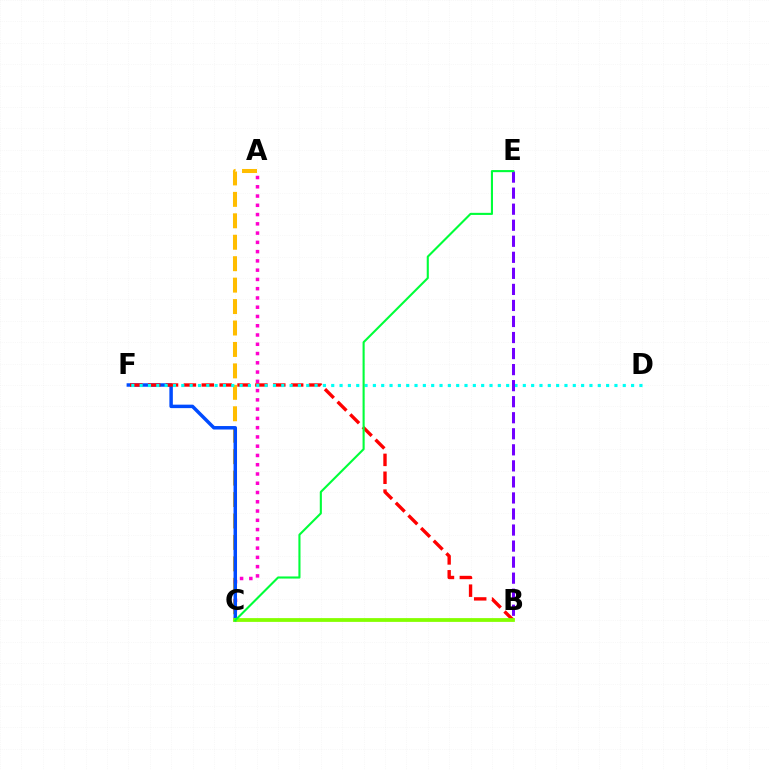{('A', 'C'): [{'color': '#ffbd00', 'line_style': 'dashed', 'thickness': 2.91}, {'color': '#ff00cf', 'line_style': 'dotted', 'thickness': 2.52}], ('C', 'F'): [{'color': '#004bff', 'line_style': 'solid', 'thickness': 2.5}], ('B', 'F'): [{'color': '#ff0000', 'line_style': 'dashed', 'thickness': 2.43}], ('B', 'C'): [{'color': '#84ff00', 'line_style': 'solid', 'thickness': 2.72}], ('D', 'F'): [{'color': '#00fff6', 'line_style': 'dotted', 'thickness': 2.26}], ('B', 'E'): [{'color': '#7200ff', 'line_style': 'dashed', 'thickness': 2.18}], ('C', 'E'): [{'color': '#00ff39', 'line_style': 'solid', 'thickness': 1.51}]}